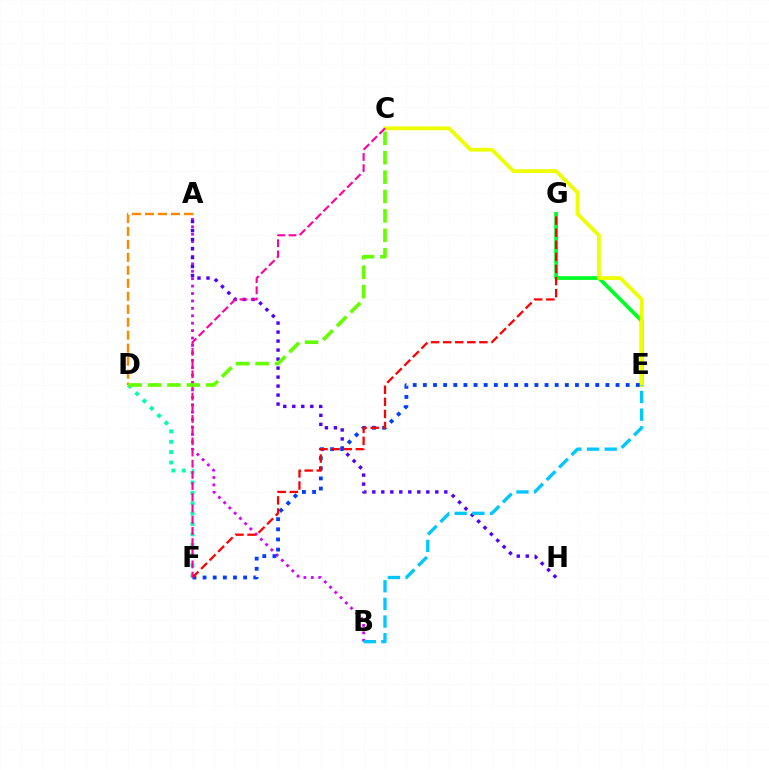{('D', 'F'): [{'color': '#00ffaf', 'line_style': 'dotted', 'thickness': 2.81}], ('A', 'B'): [{'color': '#d600ff', 'line_style': 'dotted', 'thickness': 2.01}], ('E', 'G'): [{'color': '#00ff27', 'line_style': 'solid', 'thickness': 2.71}], ('A', 'H'): [{'color': '#4f00ff', 'line_style': 'dotted', 'thickness': 2.45}], ('C', 'E'): [{'color': '#eeff00', 'line_style': 'solid', 'thickness': 2.73}], ('E', 'F'): [{'color': '#003fff', 'line_style': 'dotted', 'thickness': 2.76}], ('F', 'G'): [{'color': '#ff0000', 'line_style': 'dashed', 'thickness': 1.64}], ('C', 'F'): [{'color': '#ff00a0', 'line_style': 'dashed', 'thickness': 1.52}], ('A', 'D'): [{'color': '#ff8800', 'line_style': 'dashed', 'thickness': 1.76}], ('B', 'E'): [{'color': '#00c7ff', 'line_style': 'dashed', 'thickness': 2.4}], ('C', 'D'): [{'color': '#66ff00', 'line_style': 'dashed', 'thickness': 2.64}]}